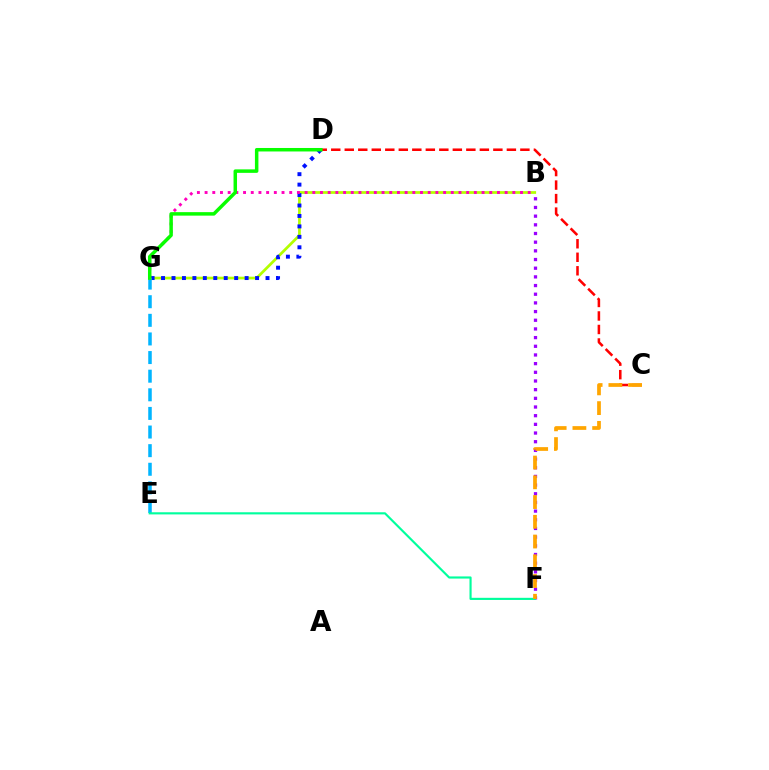{('C', 'D'): [{'color': '#ff0000', 'line_style': 'dashed', 'thickness': 1.84}], ('B', 'F'): [{'color': '#9b00ff', 'line_style': 'dotted', 'thickness': 2.36}], ('B', 'G'): [{'color': '#b3ff00', 'line_style': 'solid', 'thickness': 1.97}, {'color': '#ff00bd', 'line_style': 'dotted', 'thickness': 2.09}], ('D', 'G'): [{'color': '#0010ff', 'line_style': 'dotted', 'thickness': 2.84}, {'color': '#08ff00', 'line_style': 'solid', 'thickness': 2.51}], ('E', 'G'): [{'color': '#00b5ff', 'line_style': 'dashed', 'thickness': 2.53}], ('E', 'F'): [{'color': '#00ff9d', 'line_style': 'solid', 'thickness': 1.54}], ('C', 'F'): [{'color': '#ffa500', 'line_style': 'dashed', 'thickness': 2.68}]}